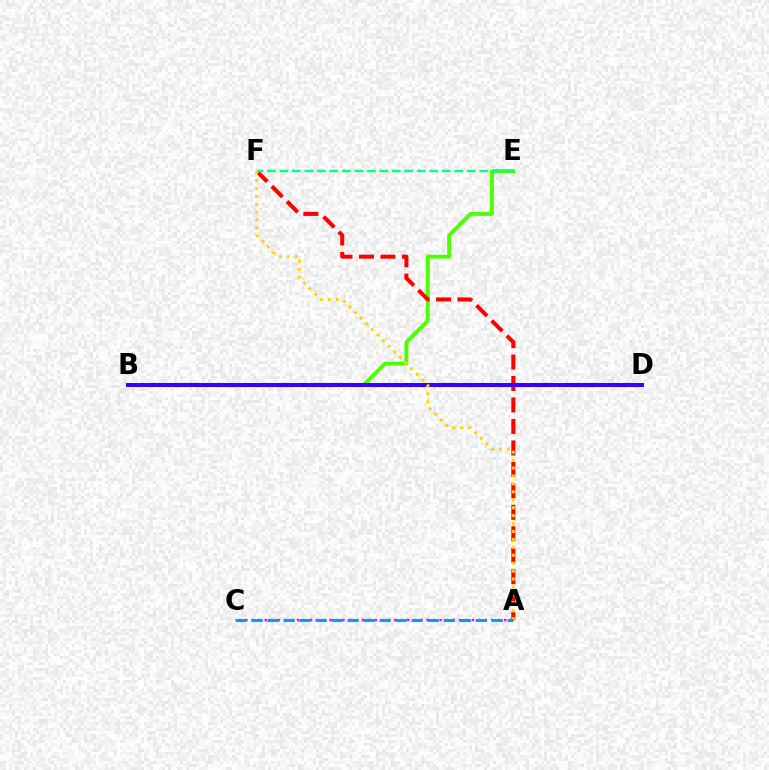{('B', 'E'): [{'color': '#4fff00', 'line_style': 'solid', 'thickness': 2.81}], ('A', 'C'): [{'color': '#ff00ed', 'line_style': 'dotted', 'thickness': 1.76}, {'color': '#009eff', 'line_style': 'dashed', 'thickness': 2.18}], ('A', 'F'): [{'color': '#ff0000', 'line_style': 'dashed', 'thickness': 2.92}, {'color': '#ffd500', 'line_style': 'dotted', 'thickness': 2.15}], ('E', 'F'): [{'color': '#00ff86', 'line_style': 'dashed', 'thickness': 1.7}], ('B', 'D'): [{'color': '#3700ff', 'line_style': 'solid', 'thickness': 2.91}]}